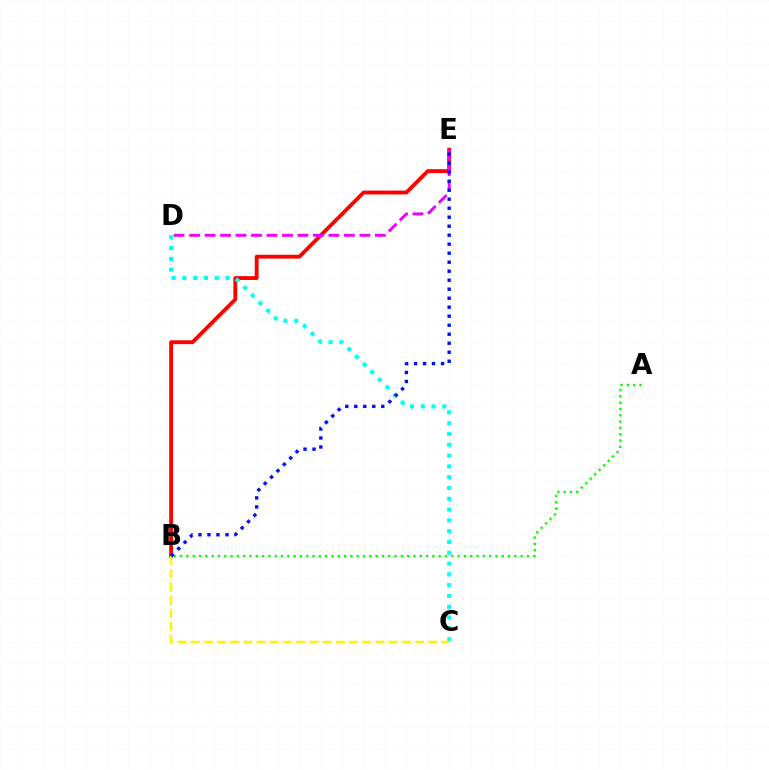{('B', 'E'): [{'color': '#ff0000', 'line_style': 'solid', 'thickness': 2.77}, {'color': '#0010ff', 'line_style': 'dotted', 'thickness': 2.45}], ('C', 'D'): [{'color': '#00fff6', 'line_style': 'dotted', 'thickness': 2.93}], ('D', 'E'): [{'color': '#ee00ff', 'line_style': 'dashed', 'thickness': 2.1}], ('A', 'B'): [{'color': '#08ff00', 'line_style': 'dotted', 'thickness': 1.71}], ('B', 'C'): [{'color': '#fcf500', 'line_style': 'dashed', 'thickness': 1.79}]}